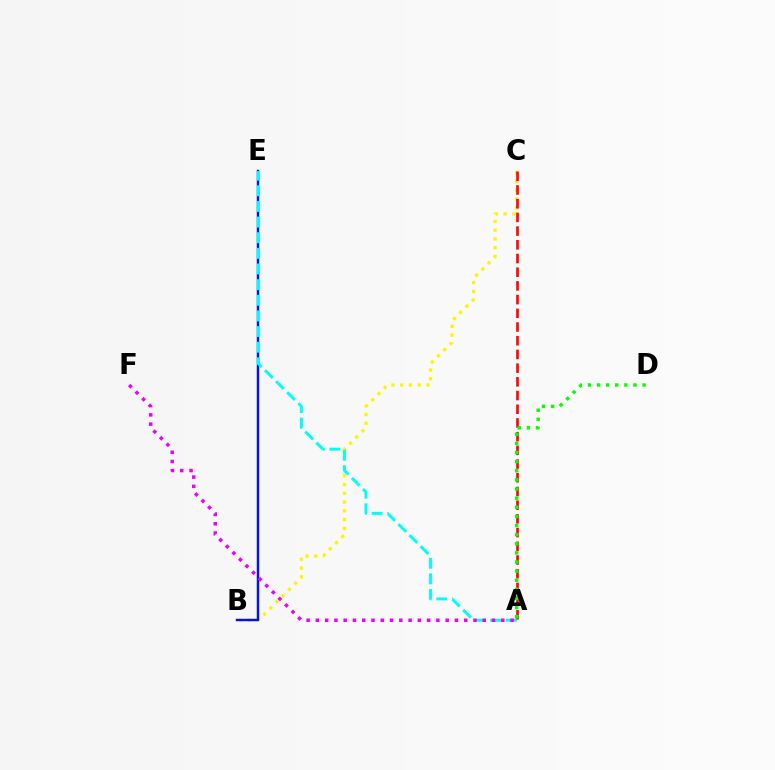{('B', 'C'): [{'color': '#fcf500', 'line_style': 'dotted', 'thickness': 2.38}], ('B', 'E'): [{'color': '#0010ff', 'line_style': 'solid', 'thickness': 1.76}], ('A', 'E'): [{'color': '#00fff6', 'line_style': 'dashed', 'thickness': 2.12}], ('A', 'C'): [{'color': '#ff0000', 'line_style': 'dashed', 'thickness': 1.86}], ('A', 'F'): [{'color': '#ee00ff', 'line_style': 'dotted', 'thickness': 2.52}], ('A', 'D'): [{'color': '#08ff00', 'line_style': 'dotted', 'thickness': 2.48}]}